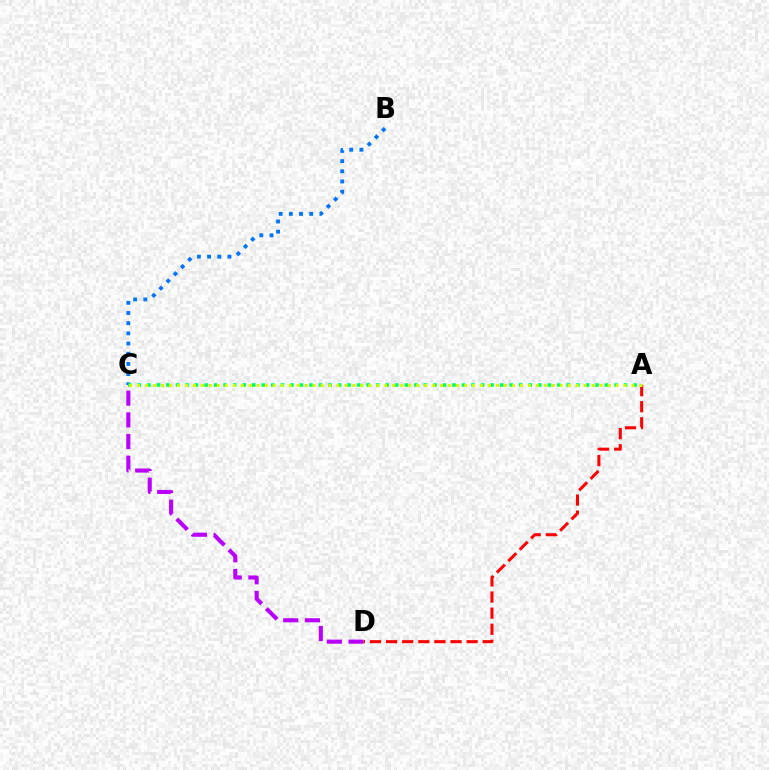{('B', 'C'): [{'color': '#0074ff', 'line_style': 'dotted', 'thickness': 2.77}], ('C', 'D'): [{'color': '#b900ff', 'line_style': 'dashed', 'thickness': 2.95}], ('A', 'D'): [{'color': '#ff0000', 'line_style': 'dashed', 'thickness': 2.19}], ('A', 'C'): [{'color': '#00ff5c', 'line_style': 'dotted', 'thickness': 2.59}, {'color': '#d1ff00', 'line_style': 'dotted', 'thickness': 2.17}]}